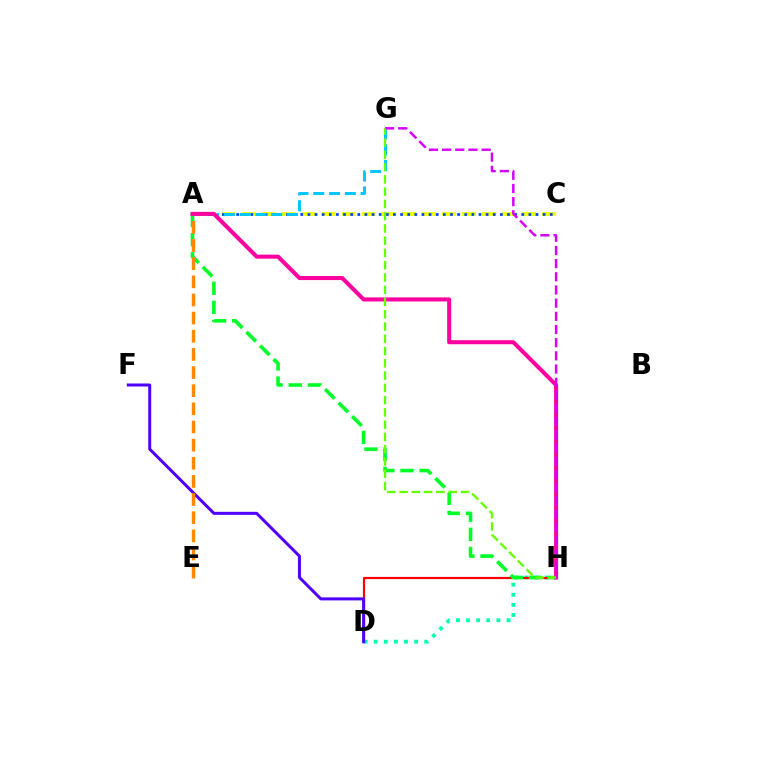{('D', 'H'): [{'color': '#00ffaf', 'line_style': 'dotted', 'thickness': 2.75}, {'color': '#ff0000', 'line_style': 'solid', 'thickness': 1.58}], ('D', 'F'): [{'color': '#4f00ff', 'line_style': 'solid', 'thickness': 2.16}], ('A', 'C'): [{'color': '#eeff00', 'line_style': 'dashed', 'thickness': 2.72}, {'color': '#003fff', 'line_style': 'dotted', 'thickness': 1.94}], ('A', 'G'): [{'color': '#00c7ff', 'line_style': 'dashed', 'thickness': 2.14}], ('A', 'H'): [{'color': '#00ff27', 'line_style': 'dashed', 'thickness': 2.6}, {'color': '#ff00a0', 'line_style': 'solid', 'thickness': 2.92}], ('A', 'E'): [{'color': '#ff8800', 'line_style': 'dashed', 'thickness': 2.47}], ('G', 'H'): [{'color': '#d600ff', 'line_style': 'dashed', 'thickness': 1.79}, {'color': '#66ff00', 'line_style': 'dashed', 'thickness': 1.67}]}